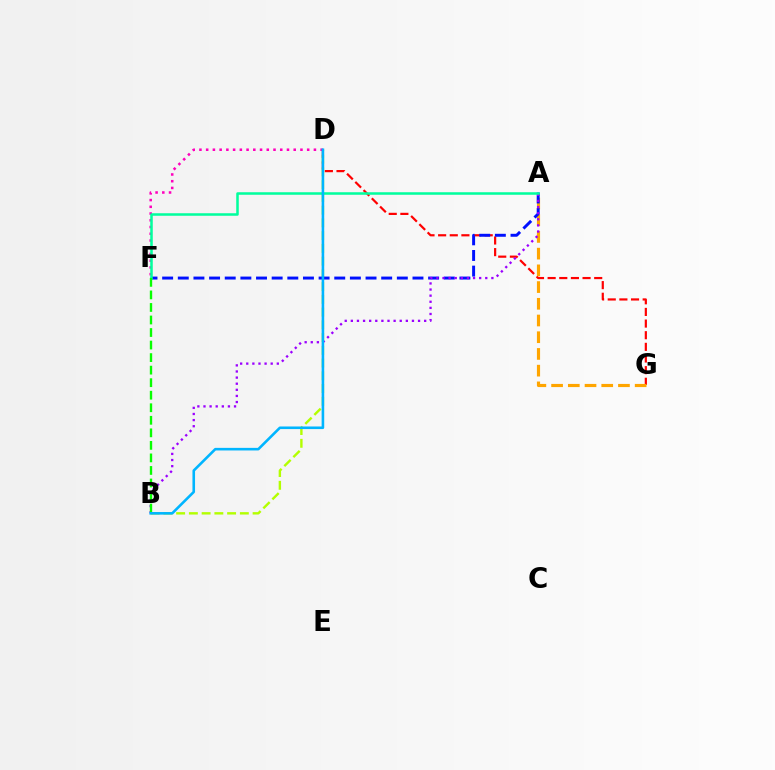{('B', 'D'): [{'color': '#b3ff00', 'line_style': 'dashed', 'thickness': 1.73}, {'color': '#00b5ff', 'line_style': 'solid', 'thickness': 1.87}], ('D', 'G'): [{'color': '#ff0000', 'line_style': 'dashed', 'thickness': 1.58}], ('A', 'G'): [{'color': '#ffa500', 'line_style': 'dashed', 'thickness': 2.27}], ('A', 'F'): [{'color': '#0010ff', 'line_style': 'dashed', 'thickness': 2.13}, {'color': '#00ff9d', 'line_style': 'solid', 'thickness': 1.82}], ('D', 'F'): [{'color': '#ff00bd', 'line_style': 'dotted', 'thickness': 1.83}], ('A', 'B'): [{'color': '#9b00ff', 'line_style': 'dotted', 'thickness': 1.66}], ('B', 'F'): [{'color': '#08ff00', 'line_style': 'dashed', 'thickness': 1.7}]}